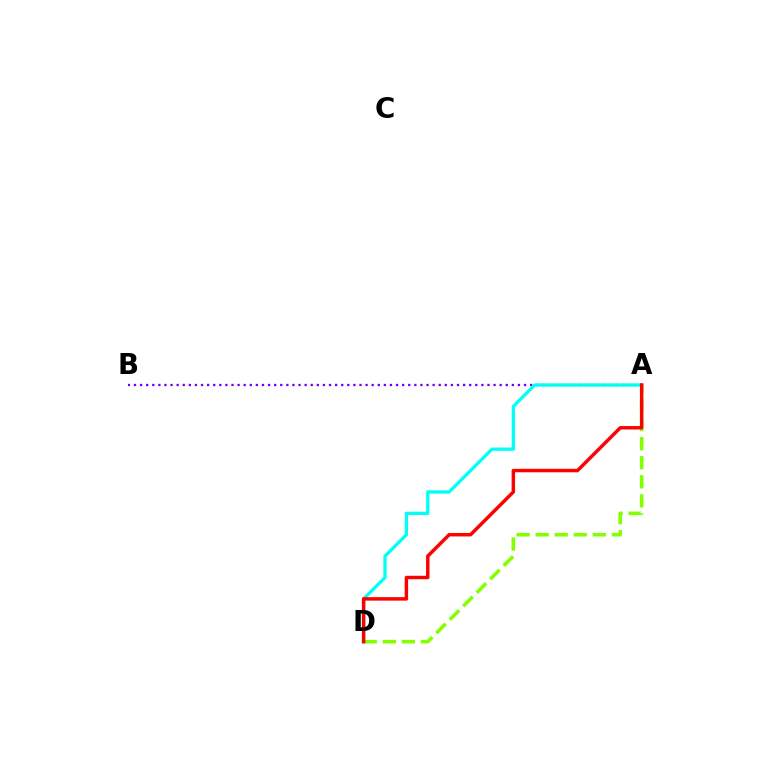{('A', 'B'): [{'color': '#7200ff', 'line_style': 'dotted', 'thickness': 1.66}], ('A', 'D'): [{'color': '#84ff00', 'line_style': 'dashed', 'thickness': 2.59}, {'color': '#00fff6', 'line_style': 'solid', 'thickness': 2.36}, {'color': '#ff0000', 'line_style': 'solid', 'thickness': 2.49}]}